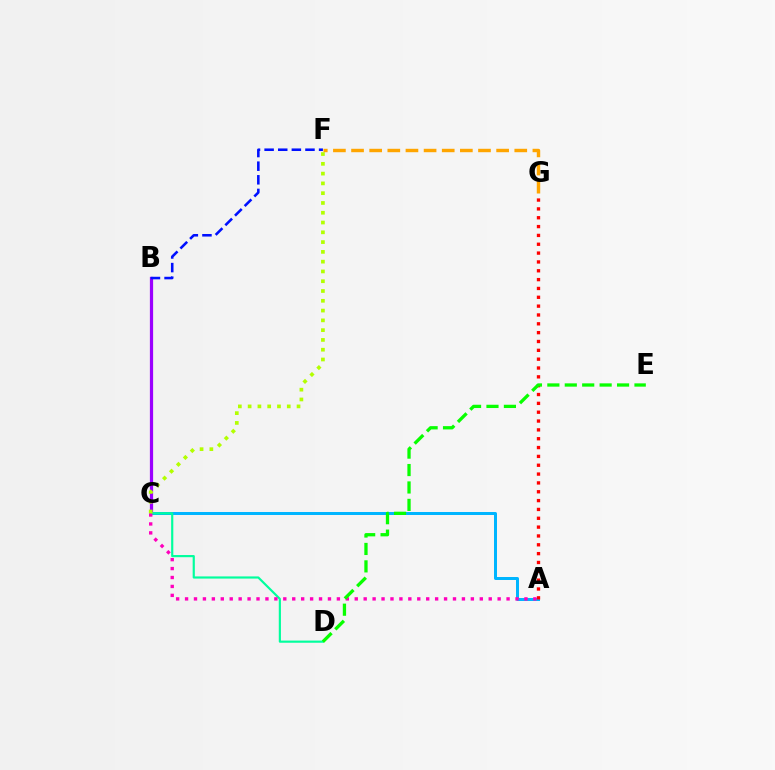{('B', 'C'): [{'color': '#9b00ff', 'line_style': 'solid', 'thickness': 2.33}], ('A', 'C'): [{'color': '#00b5ff', 'line_style': 'solid', 'thickness': 2.16}, {'color': '#ff00bd', 'line_style': 'dotted', 'thickness': 2.43}], ('C', 'D'): [{'color': '#00ff9d', 'line_style': 'solid', 'thickness': 1.56}], ('A', 'G'): [{'color': '#ff0000', 'line_style': 'dotted', 'thickness': 2.4}], ('D', 'E'): [{'color': '#08ff00', 'line_style': 'dashed', 'thickness': 2.37}], ('C', 'F'): [{'color': '#b3ff00', 'line_style': 'dotted', 'thickness': 2.66}], ('F', 'G'): [{'color': '#ffa500', 'line_style': 'dashed', 'thickness': 2.46}], ('B', 'F'): [{'color': '#0010ff', 'line_style': 'dashed', 'thickness': 1.85}]}